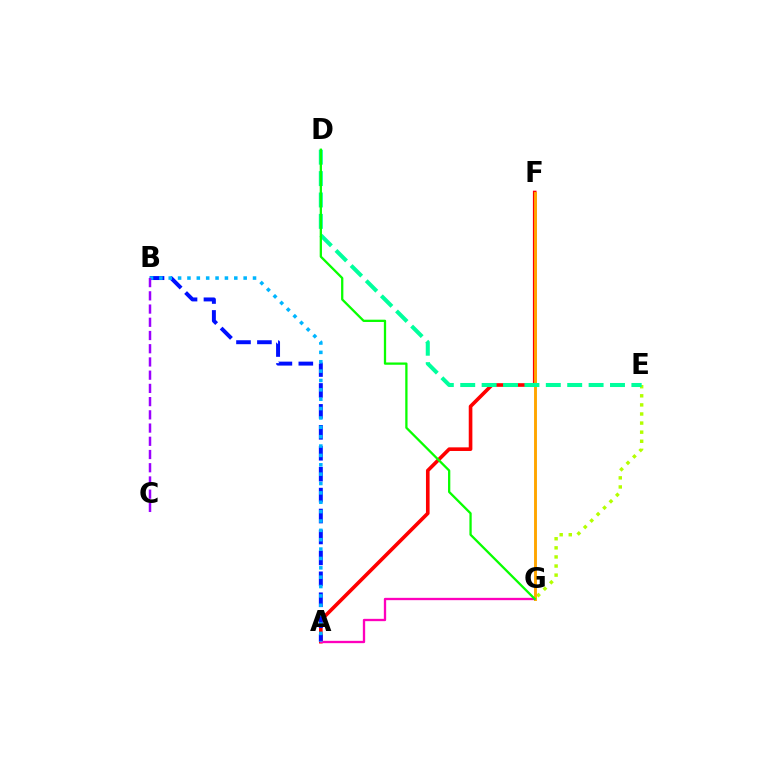{('A', 'F'): [{'color': '#ff0000', 'line_style': 'solid', 'thickness': 2.61}], ('A', 'B'): [{'color': '#0010ff', 'line_style': 'dashed', 'thickness': 2.84}, {'color': '#00b5ff', 'line_style': 'dotted', 'thickness': 2.55}], ('E', 'G'): [{'color': '#b3ff00', 'line_style': 'dotted', 'thickness': 2.47}], ('A', 'G'): [{'color': '#ff00bd', 'line_style': 'solid', 'thickness': 1.67}], ('F', 'G'): [{'color': '#ffa500', 'line_style': 'solid', 'thickness': 2.09}], ('D', 'E'): [{'color': '#00ff9d', 'line_style': 'dashed', 'thickness': 2.91}], ('D', 'G'): [{'color': '#08ff00', 'line_style': 'solid', 'thickness': 1.64}], ('B', 'C'): [{'color': '#9b00ff', 'line_style': 'dashed', 'thickness': 1.8}]}